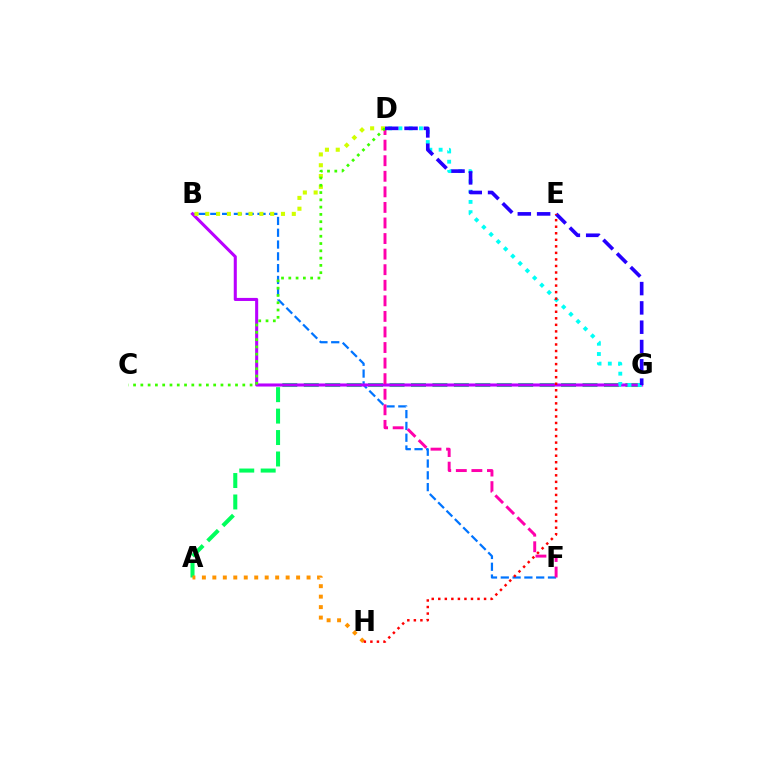{('A', 'G'): [{'color': '#00ff5c', 'line_style': 'dashed', 'thickness': 2.91}], ('B', 'F'): [{'color': '#0074ff', 'line_style': 'dashed', 'thickness': 1.6}], ('B', 'G'): [{'color': '#b900ff', 'line_style': 'solid', 'thickness': 2.2}], ('B', 'D'): [{'color': '#d1ff00', 'line_style': 'dotted', 'thickness': 2.94}], ('D', 'F'): [{'color': '#ff00ac', 'line_style': 'dashed', 'thickness': 2.11}], ('C', 'D'): [{'color': '#3dff00', 'line_style': 'dotted', 'thickness': 1.98}], ('A', 'H'): [{'color': '#ff9400', 'line_style': 'dotted', 'thickness': 2.84}], ('D', 'G'): [{'color': '#00fff6', 'line_style': 'dotted', 'thickness': 2.79}, {'color': '#2500ff', 'line_style': 'dashed', 'thickness': 2.62}], ('E', 'H'): [{'color': '#ff0000', 'line_style': 'dotted', 'thickness': 1.78}]}